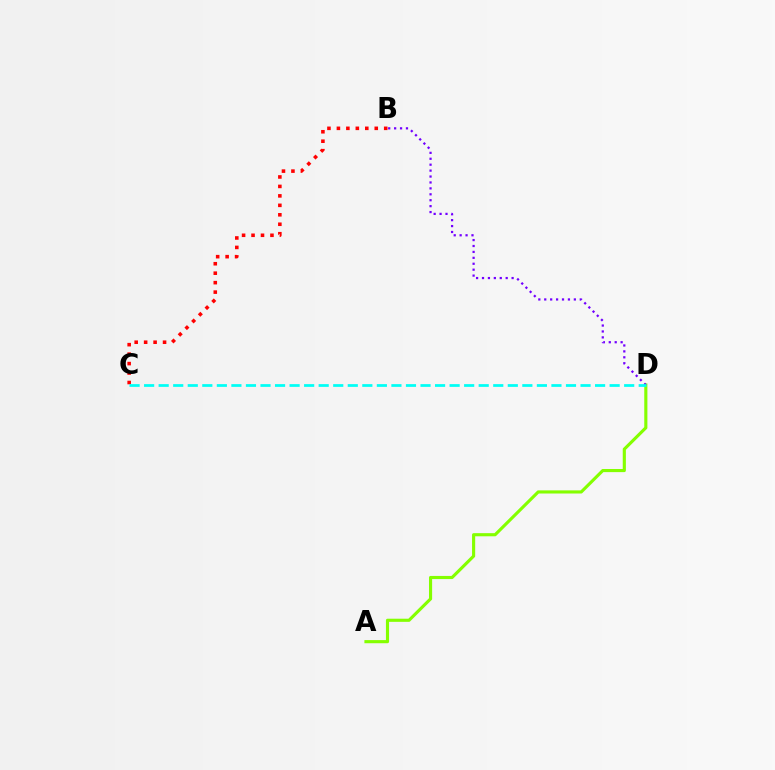{('A', 'D'): [{'color': '#84ff00', 'line_style': 'solid', 'thickness': 2.25}], ('B', 'C'): [{'color': '#ff0000', 'line_style': 'dotted', 'thickness': 2.57}], ('B', 'D'): [{'color': '#7200ff', 'line_style': 'dotted', 'thickness': 1.61}], ('C', 'D'): [{'color': '#00fff6', 'line_style': 'dashed', 'thickness': 1.98}]}